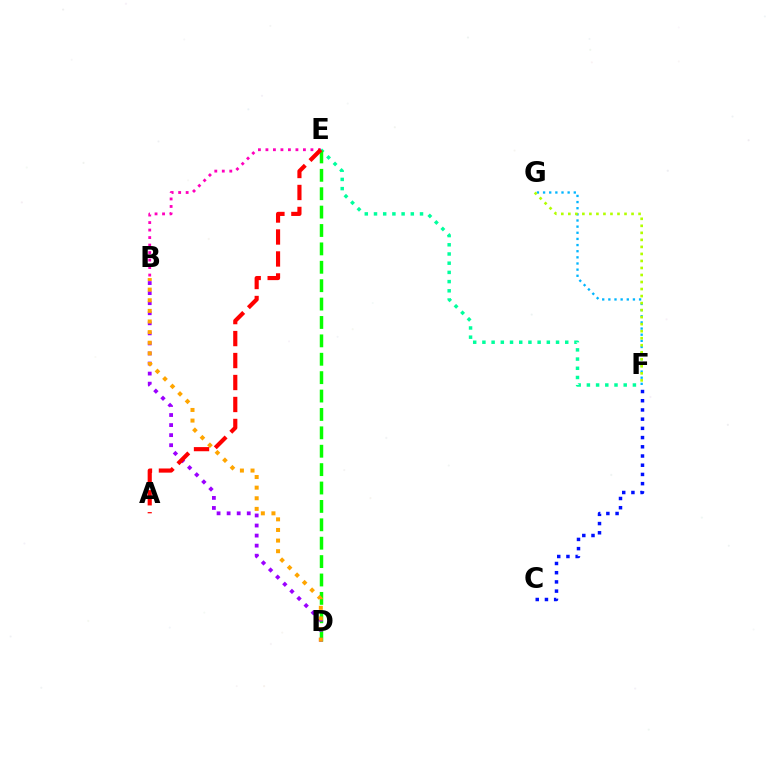{('C', 'F'): [{'color': '#0010ff', 'line_style': 'dotted', 'thickness': 2.5}], ('E', 'F'): [{'color': '#00ff9d', 'line_style': 'dotted', 'thickness': 2.5}], ('F', 'G'): [{'color': '#00b5ff', 'line_style': 'dotted', 'thickness': 1.67}, {'color': '#b3ff00', 'line_style': 'dotted', 'thickness': 1.91}], ('D', 'E'): [{'color': '#08ff00', 'line_style': 'dashed', 'thickness': 2.5}], ('B', 'E'): [{'color': '#ff00bd', 'line_style': 'dotted', 'thickness': 2.04}], ('B', 'D'): [{'color': '#9b00ff', 'line_style': 'dotted', 'thickness': 2.73}, {'color': '#ffa500', 'line_style': 'dotted', 'thickness': 2.88}], ('A', 'E'): [{'color': '#ff0000', 'line_style': 'dashed', 'thickness': 2.98}]}